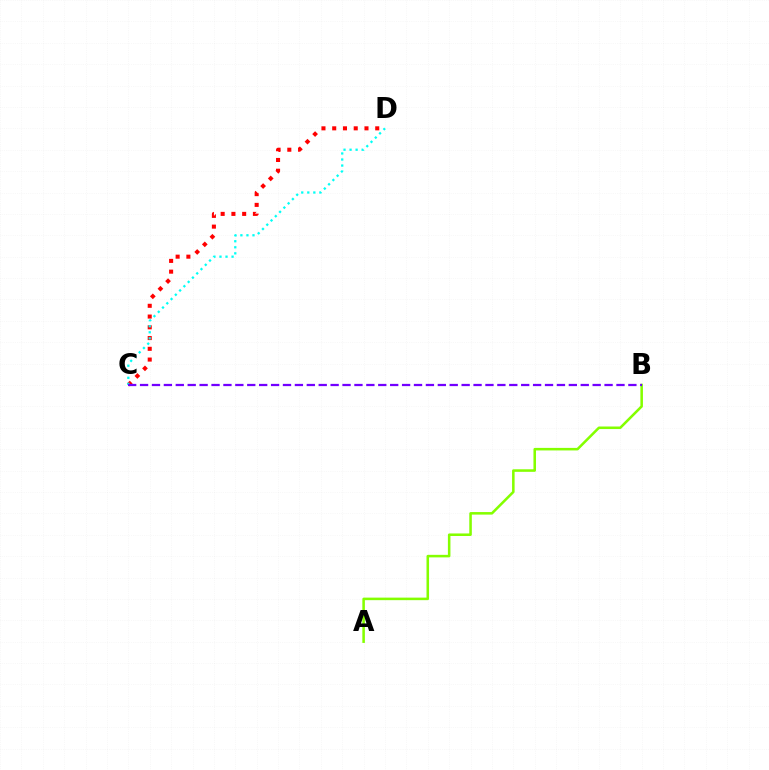{('C', 'D'): [{'color': '#ff0000', 'line_style': 'dotted', 'thickness': 2.92}, {'color': '#00fff6', 'line_style': 'dotted', 'thickness': 1.64}], ('A', 'B'): [{'color': '#84ff00', 'line_style': 'solid', 'thickness': 1.83}], ('B', 'C'): [{'color': '#7200ff', 'line_style': 'dashed', 'thickness': 1.62}]}